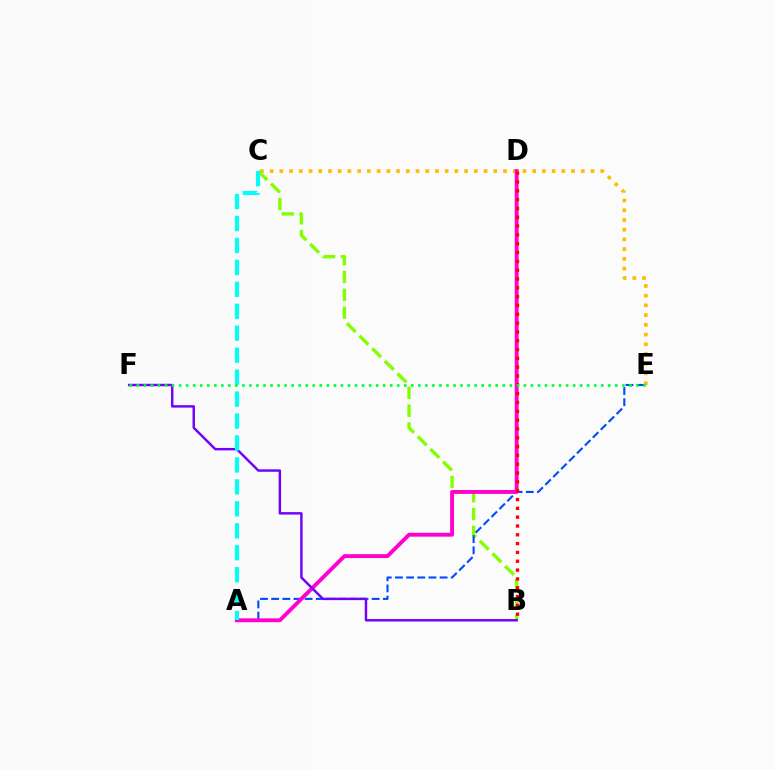{('C', 'E'): [{'color': '#ffbd00', 'line_style': 'dotted', 'thickness': 2.64}], ('B', 'C'): [{'color': '#84ff00', 'line_style': 'dashed', 'thickness': 2.42}], ('A', 'E'): [{'color': '#004bff', 'line_style': 'dashed', 'thickness': 1.52}], ('A', 'D'): [{'color': '#ff00cf', 'line_style': 'solid', 'thickness': 2.8}], ('B', 'F'): [{'color': '#7200ff', 'line_style': 'solid', 'thickness': 1.76}], ('B', 'D'): [{'color': '#ff0000', 'line_style': 'dotted', 'thickness': 2.4}], ('A', 'C'): [{'color': '#00fff6', 'line_style': 'dashed', 'thickness': 2.98}], ('E', 'F'): [{'color': '#00ff39', 'line_style': 'dotted', 'thickness': 1.91}]}